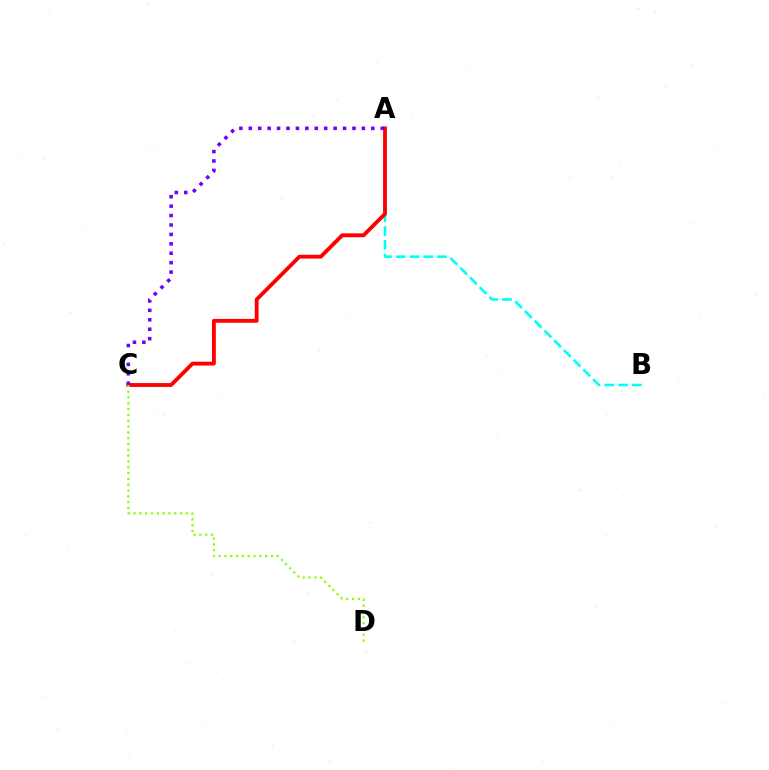{('A', 'B'): [{'color': '#00fff6', 'line_style': 'dashed', 'thickness': 1.87}], ('A', 'C'): [{'color': '#ff0000', 'line_style': 'solid', 'thickness': 2.77}, {'color': '#7200ff', 'line_style': 'dotted', 'thickness': 2.56}], ('C', 'D'): [{'color': '#84ff00', 'line_style': 'dotted', 'thickness': 1.58}]}